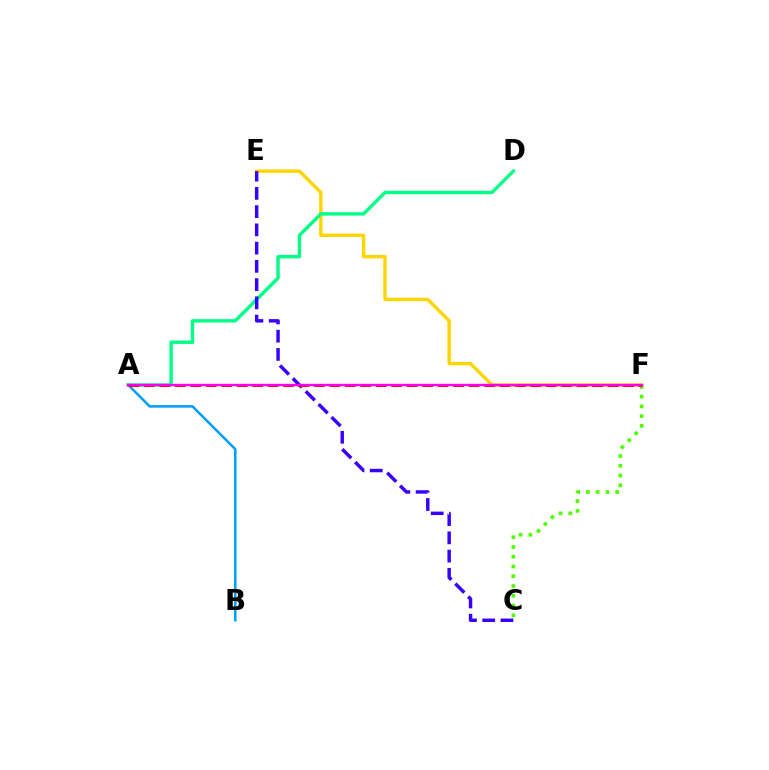{('E', 'F'): [{'color': '#ffd500', 'line_style': 'solid', 'thickness': 2.44}], ('C', 'F'): [{'color': '#4fff00', 'line_style': 'dotted', 'thickness': 2.65}], ('A', 'D'): [{'color': '#00ff86', 'line_style': 'solid', 'thickness': 2.45}], ('C', 'E'): [{'color': '#3700ff', 'line_style': 'dashed', 'thickness': 2.48}], ('A', 'B'): [{'color': '#009eff', 'line_style': 'solid', 'thickness': 1.81}], ('A', 'F'): [{'color': '#ff0000', 'line_style': 'dashed', 'thickness': 2.1}, {'color': '#ff00ed', 'line_style': 'solid', 'thickness': 1.71}]}